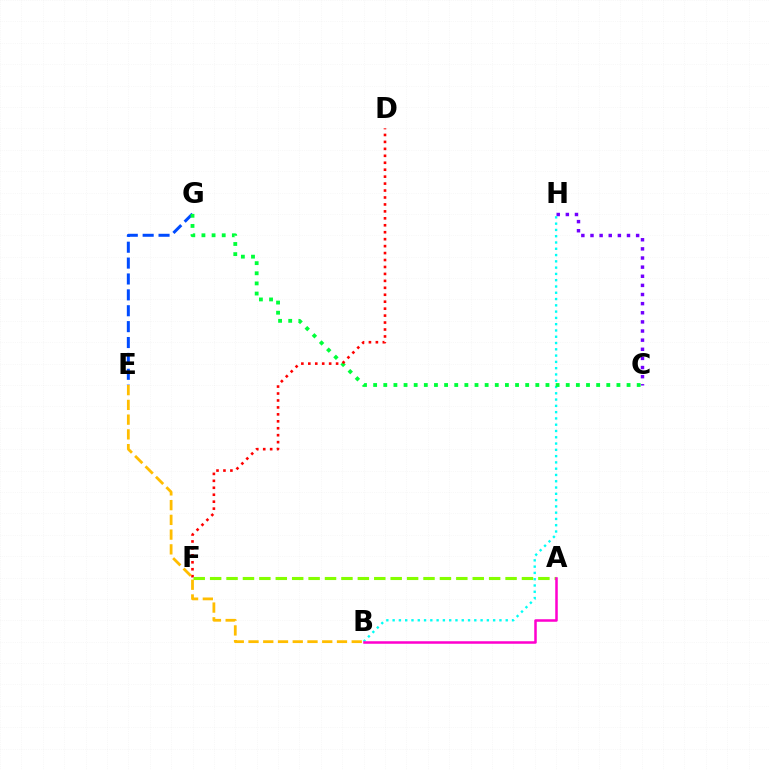{('C', 'H'): [{'color': '#7200ff', 'line_style': 'dotted', 'thickness': 2.48}], ('B', 'H'): [{'color': '#00fff6', 'line_style': 'dotted', 'thickness': 1.71}], ('E', 'G'): [{'color': '#004bff', 'line_style': 'dashed', 'thickness': 2.16}], ('C', 'G'): [{'color': '#00ff39', 'line_style': 'dotted', 'thickness': 2.75}], ('D', 'F'): [{'color': '#ff0000', 'line_style': 'dotted', 'thickness': 1.89}], ('A', 'F'): [{'color': '#84ff00', 'line_style': 'dashed', 'thickness': 2.23}], ('A', 'B'): [{'color': '#ff00cf', 'line_style': 'solid', 'thickness': 1.82}], ('B', 'E'): [{'color': '#ffbd00', 'line_style': 'dashed', 'thickness': 2.0}]}